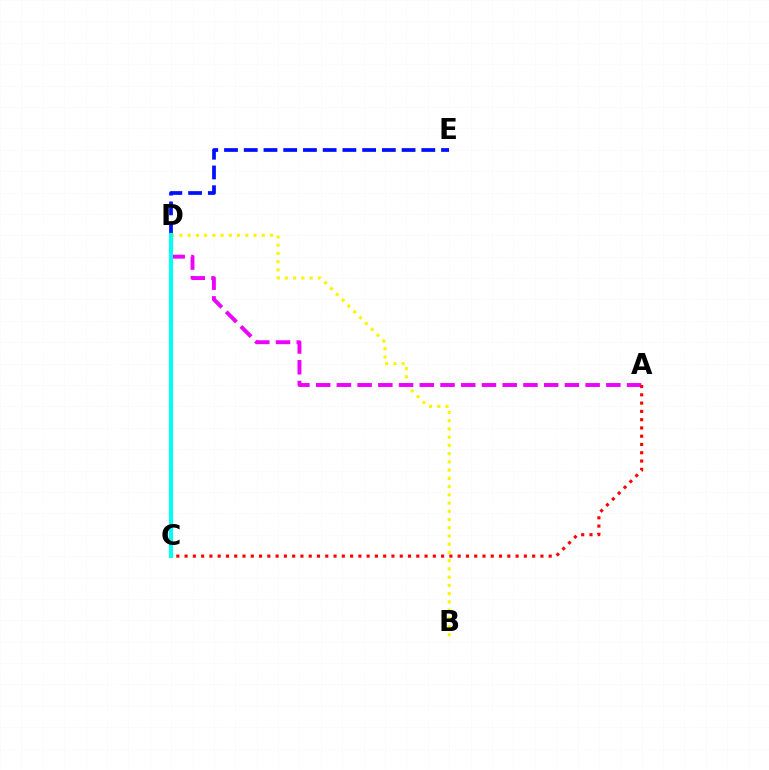{('D', 'E'): [{'color': '#0010ff', 'line_style': 'dashed', 'thickness': 2.68}], ('C', 'D'): [{'color': '#08ff00', 'line_style': 'dashed', 'thickness': 1.8}, {'color': '#00fff6', 'line_style': 'solid', 'thickness': 2.95}], ('B', 'D'): [{'color': '#fcf500', 'line_style': 'dotted', 'thickness': 2.24}], ('A', 'D'): [{'color': '#ee00ff', 'line_style': 'dashed', 'thickness': 2.82}], ('A', 'C'): [{'color': '#ff0000', 'line_style': 'dotted', 'thickness': 2.25}]}